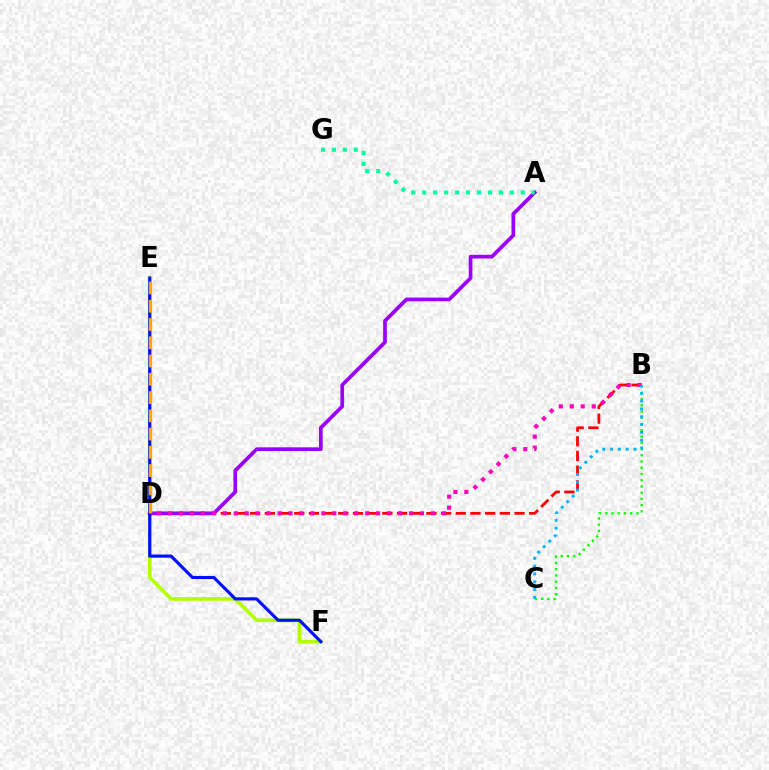{('E', 'F'): [{'color': '#b3ff00', 'line_style': 'solid', 'thickness': 2.63}, {'color': '#0010ff', 'line_style': 'solid', 'thickness': 2.25}], ('B', 'D'): [{'color': '#ff0000', 'line_style': 'dashed', 'thickness': 2.0}, {'color': '#ff00bd', 'line_style': 'dotted', 'thickness': 2.98}], ('A', 'D'): [{'color': '#9b00ff', 'line_style': 'solid', 'thickness': 2.66}], ('A', 'G'): [{'color': '#00ff9d', 'line_style': 'dotted', 'thickness': 2.98}], ('B', 'C'): [{'color': '#08ff00', 'line_style': 'dotted', 'thickness': 1.69}, {'color': '#00b5ff', 'line_style': 'dotted', 'thickness': 2.12}], ('D', 'E'): [{'color': '#ffa500', 'line_style': 'dashed', 'thickness': 2.48}]}